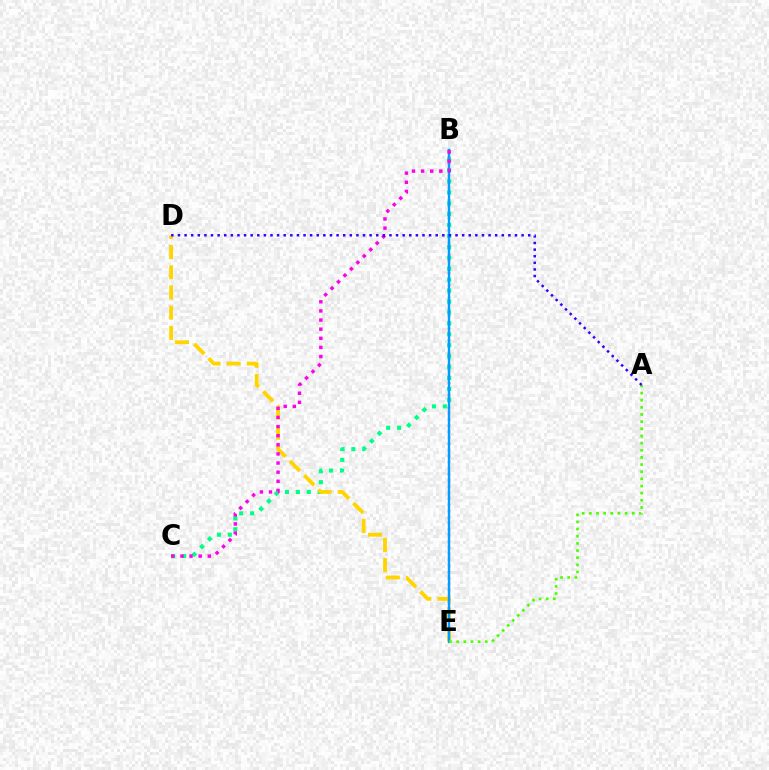{('B', 'E'): [{'color': '#ff0000', 'line_style': 'dotted', 'thickness': 1.66}, {'color': '#009eff', 'line_style': 'solid', 'thickness': 1.7}], ('B', 'C'): [{'color': '#00ff86', 'line_style': 'dotted', 'thickness': 2.97}, {'color': '#ff00ed', 'line_style': 'dotted', 'thickness': 2.48}], ('D', 'E'): [{'color': '#ffd500', 'line_style': 'dashed', 'thickness': 2.74}], ('A', 'E'): [{'color': '#4fff00', 'line_style': 'dotted', 'thickness': 1.94}], ('A', 'D'): [{'color': '#3700ff', 'line_style': 'dotted', 'thickness': 1.8}]}